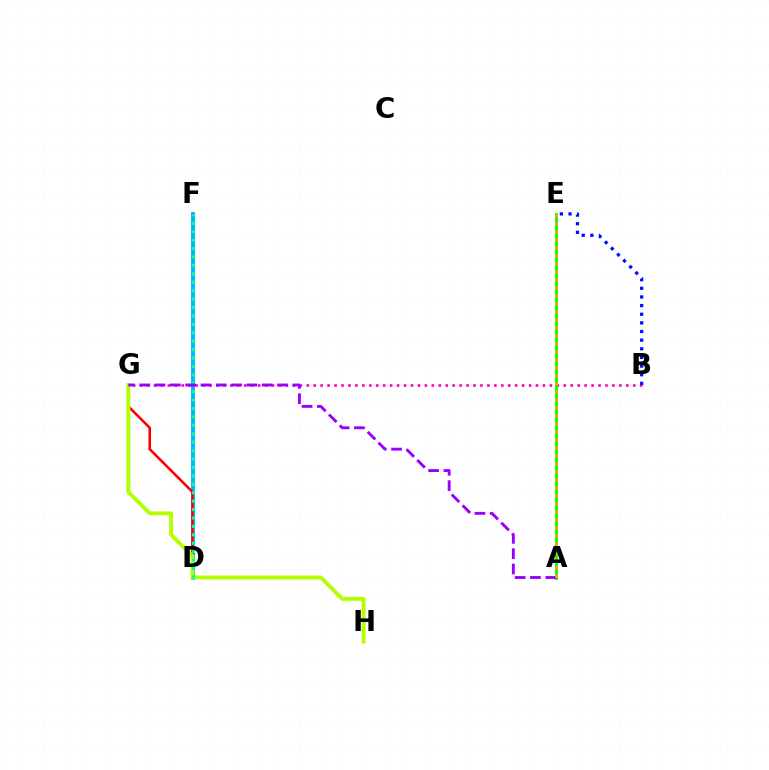{('D', 'F'): [{'color': '#00b5ff', 'line_style': 'solid', 'thickness': 2.78}, {'color': '#00ff9d', 'line_style': 'dotted', 'thickness': 2.29}], ('B', 'G'): [{'color': '#ff00bd', 'line_style': 'dotted', 'thickness': 1.89}], ('D', 'G'): [{'color': '#ff0000', 'line_style': 'solid', 'thickness': 1.85}], ('G', 'H'): [{'color': '#b3ff00', 'line_style': 'solid', 'thickness': 2.81}], ('B', 'E'): [{'color': '#0010ff', 'line_style': 'dotted', 'thickness': 2.35}], ('A', 'E'): [{'color': '#08ff00', 'line_style': 'solid', 'thickness': 2.09}, {'color': '#ffa500', 'line_style': 'dotted', 'thickness': 2.17}], ('A', 'G'): [{'color': '#9b00ff', 'line_style': 'dashed', 'thickness': 2.08}]}